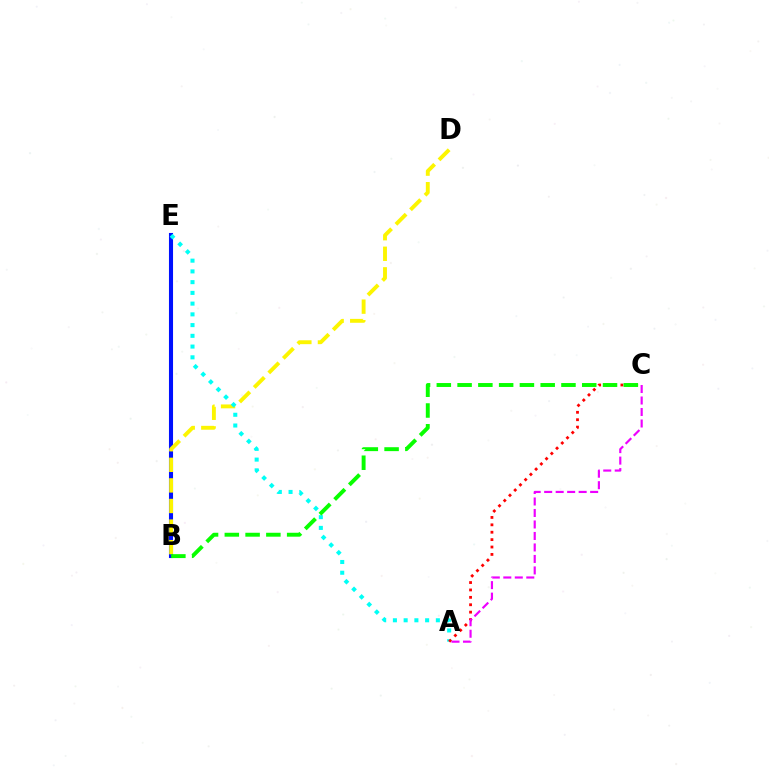{('B', 'E'): [{'color': '#0010ff', 'line_style': 'solid', 'thickness': 2.94}], ('B', 'D'): [{'color': '#fcf500', 'line_style': 'dashed', 'thickness': 2.8}], ('A', 'E'): [{'color': '#00fff6', 'line_style': 'dotted', 'thickness': 2.92}], ('A', 'C'): [{'color': '#ff0000', 'line_style': 'dotted', 'thickness': 2.01}, {'color': '#ee00ff', 'line_style': 'dashed', 'thickness': 1.56}], ('B', 'C'): [{'color': '#08ff00', 'line_style': 'dashed', 'thickness': 2.82}]}